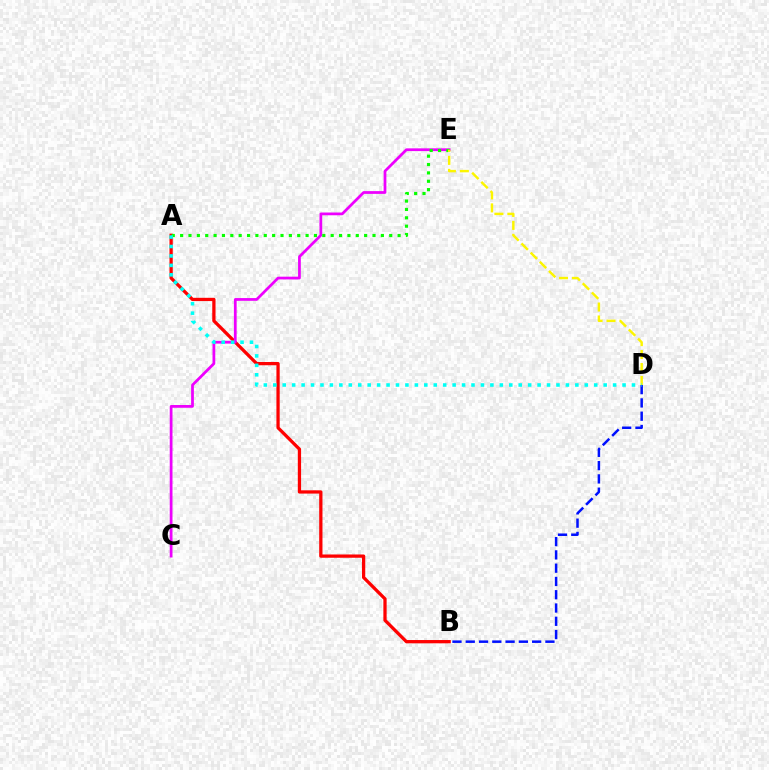{('A', 'B'): [{'color': '#ff0000', 'line_style': 'solid', 'thickness': 2.35}], ('C', 'E'): [{'color': '#ee00ff', 'line_style': 'solid', 'thickness': 1.98}], ('B', 'D'): [{'color': '#0010ff', 'line_style': 'dashed', 'thickness': 1.8}], ('A', 'E'): [{'color': '#08ff00', 'line_style': 'dotted', 'thickness': 2.27}], ('D', 'E'): [{'color': '#fcf500', 'line_style': 'dashed', 'thickness': 1.76}], ('A', 'D'): [{'color': '#00fff6', 'line_style': 'dotted', 'thickness': 2.56}]}